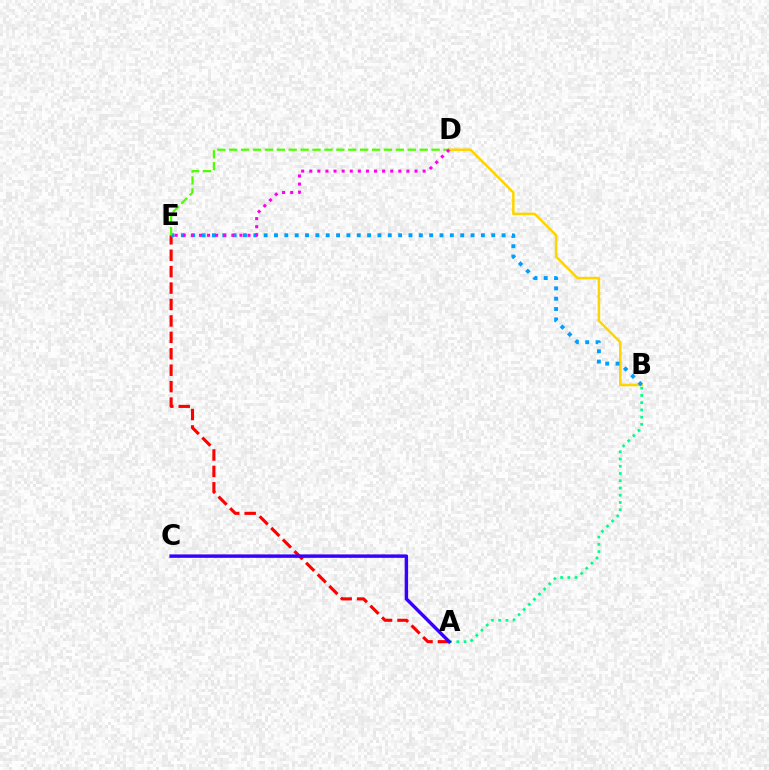{('A', 'E'): [{'color': '#ff0000', 'line_style': 'dashed', 'thickness': 2.23}], ('B', 'D'): [{'color': '#ffd500', 'line_style': 'solid', 'thickness': 1.83}], ('B', 'E'): [{'color': '#009eff', 'line_style': 'dotted', 'thickness': 2.81}], ('A', 'B'): [{'color': '#00ff86', 'line_style': 'dotted', 'thickness': 1.97}], ('A', 'C'): [{'color': '#3700ff', 'line_style': 'solid', 'thickness': 2.47}], ('D', 'E'): [{'color': '#4fff00', 'line_style': 'dashed', 'thickness': 1.62}, {'color': '#ff00ed', 'line_style': 'dotted', 'thickness': 2.2}]}